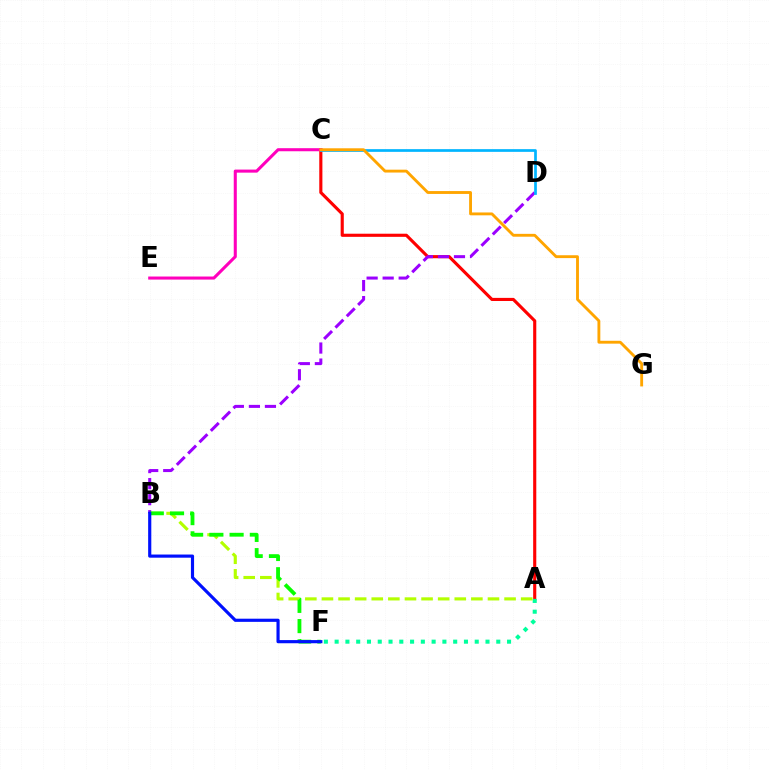{('A', 'C'): [{'color': '#ff0000', 'line_style': 'solid', 'thickness': 2.25}], ('A', 'F'): [{'color': '#00ff9d', 'line_style': 'dotted', 'thickness': 2.93}], ('C', 'E'): [{'color': '#ff00bd', 'line_style': 'solid', 'thickness': 2.2}], ('A', 'B'): [{'color': '#b3ff00', 'line_style': 'dashed', 'thickness': 2.26}], ('B', 'D'): [{'color': '#9b00ff', 'line_style': 'dashed', 'thickness': 2.18}], ('B', 'F'): [{'color': '#08ff00', 'line_style': 'dashed', 'thickness': 2.75}, {'color': '#0010ff', 'line_style': 'solid', 'thickness': 2.27}], ('C', 'D'): [{'color': '#00b5ff', 'line_style': 'solid', 'thickness': 1.95}], ('C', 'G'): [{'color': '#ffa500', 'line_style': 'solid', 'thickness': 2.06}]}